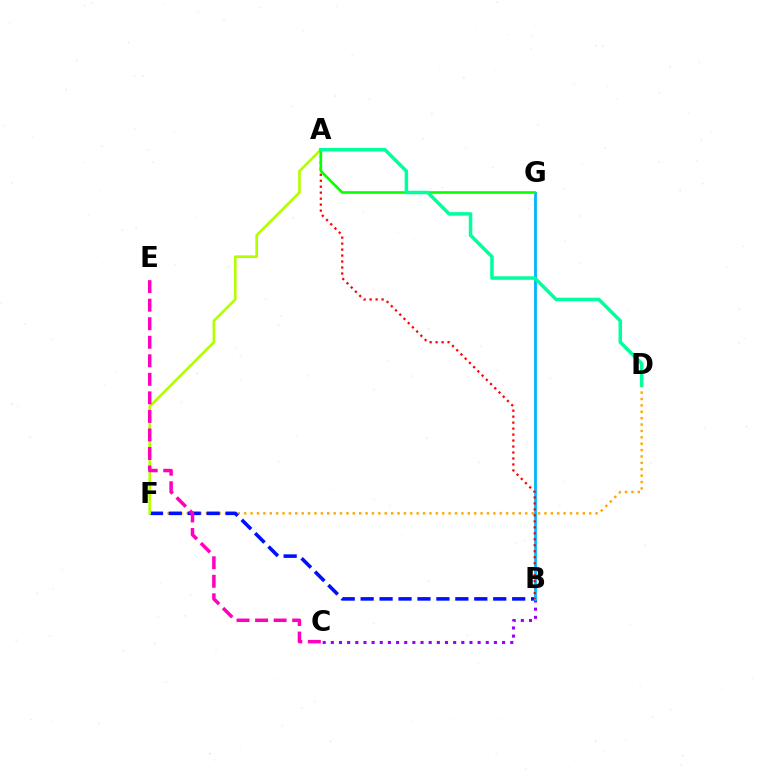{('B', 'C'): [{'color': '#9b00ff', 'line_style': 'dotted', 'thickness': 2.22}], ('D', 'F'): [{'color': '#ffa500', 'line_style': 'dotted', 'thickness': 1.74}], ('B', 'F'): [{'color': '#0010ff', 'line_style': 'dashed', 'thickness': 2.57}], ('A', 'F'): [{'color': '#b3ff00', 'line_style': 'solid', 'thickness': 1.91}], ('B', 'G'): [{'color': '#00b5ff', 'line_style': 'solid', 'thickness': 2.01}], ('A', 'B'): [{'color': '#ff0000', 'line_style': 'dotted', 'thickness': 1.62}], ('A', 'G'): [{'color': '#08ff00', 'line_style': 'solid', 'thickness': 1.9}], ('C', 'E'): [{'color': '#ff00bd', 'line_style': 'dashed', 'thickness': 2.52}], ('A', 'D'): [{'color': '#00ff9d', 'line_style': 'solid', 'thickness': 2.52}]}